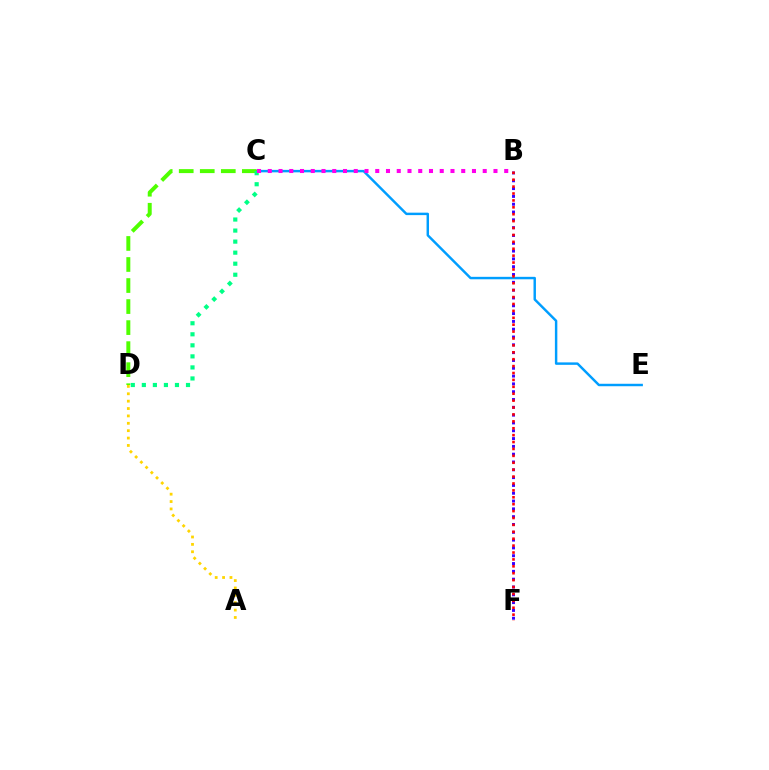{('C', 'E'): [{'color': '#009eff', 'line_style': 'solid', 'thickness': 1.76}], ('B', 'F'): [{'color': '#3700ff', 'line_style': 'dotted', 'thickness': 2.12}, {'color': '#ff0000', 'line_style': 'dotted', 'thickness': 1.88}], ('C', 'D'): [{'color': '#4fff00', 'line_style': 'dashed', 'thickness': 2.86}, {'color': '#00ff86', 'line_style': 'dotted', 'thickness': 3.0}], ('B', 'C'): [{'color': '#ff00ed', 'line_style': 'dotted', 'thickness': 2.92}], ('A', 'D'): [{'color': '#ffd500', 'line_style': 'dotted', 'thickness': 2.01}]}